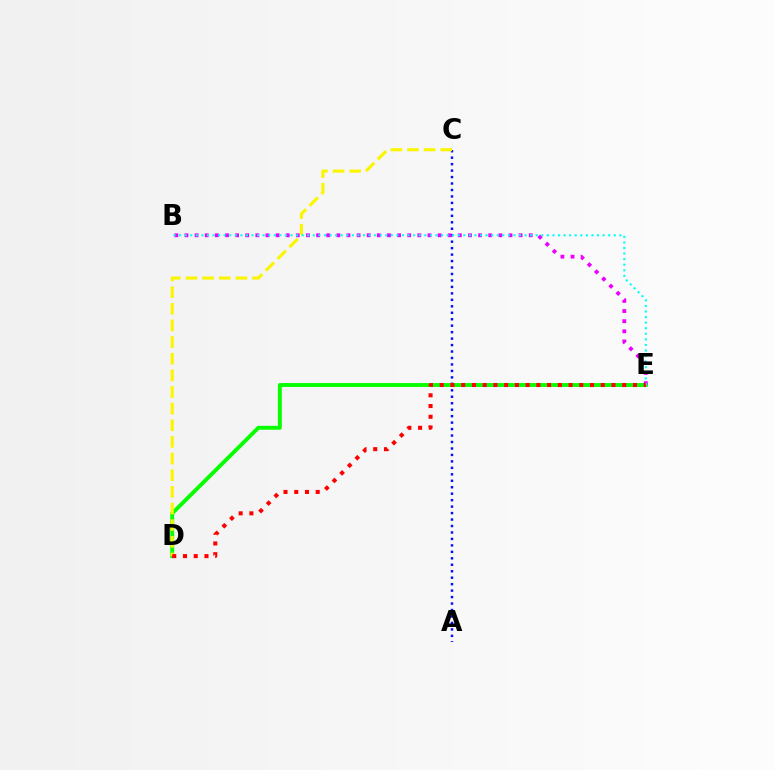{('D', 'E'): [{'color': '#08ff00', 'line_style': 'solid', 'thickness': 2.81}, {'color': '#ff0000', 'line_style': 'dotted', 'thickness': 2.92}], ('A', 'C'): [{'color': '#0010ff', 'line_style': 'dotted', 'thickness': 1.76}], ('B', 'E'): [{'color': '#ee00ff', 'line_style': 'dotted', 'thickness': 2.75}, {'color': '#00fff6', 'line_style': 'dotted', 'thickness': 1.51}], ('C', 'D'): [{'color': '#fcf500', 'line_style': 'dashed', 'thickness': 2.26}]}